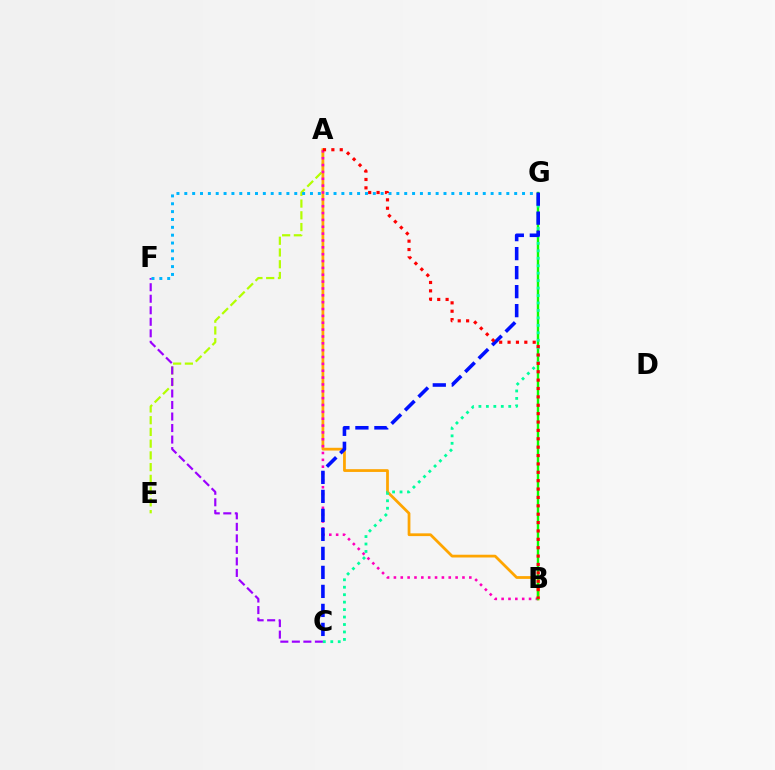{('A', 'E'): [{'color': '#b3ff00', 'line_style': 'dashed', 'thickness': 1.6}], ('A', 'B'): [{'color': '#ffa500', 'line_style': 'solid', 'thickness': 1.99}, {'color': '#ff00bd', 'line_style': 'dotted', 'thickness': 1.86}, {'color': '#ff0000', 'line_style': 'dotted', 'thickness': 2.28}], ('C', 'F'): [{'color': '#9b00ff', 'line_style': 'dashed', 'thickness': 1.57}], ('F', 'G'): [{'color': '#00b5ff', 'line_style': 'dotted', 'thickness': 2.13}], ('B', 'G'): [{'color': '#08ff00', 'line_style': 'solid', 'thickness': 1.73}], ('C', 'G'): [{'color': '#00ff9d', 'line_style': 'dotted', 'thickness': 2.03}, {'color': '#0010ff', 'line_style': 'dashed', 'thickness': 2.58}]}